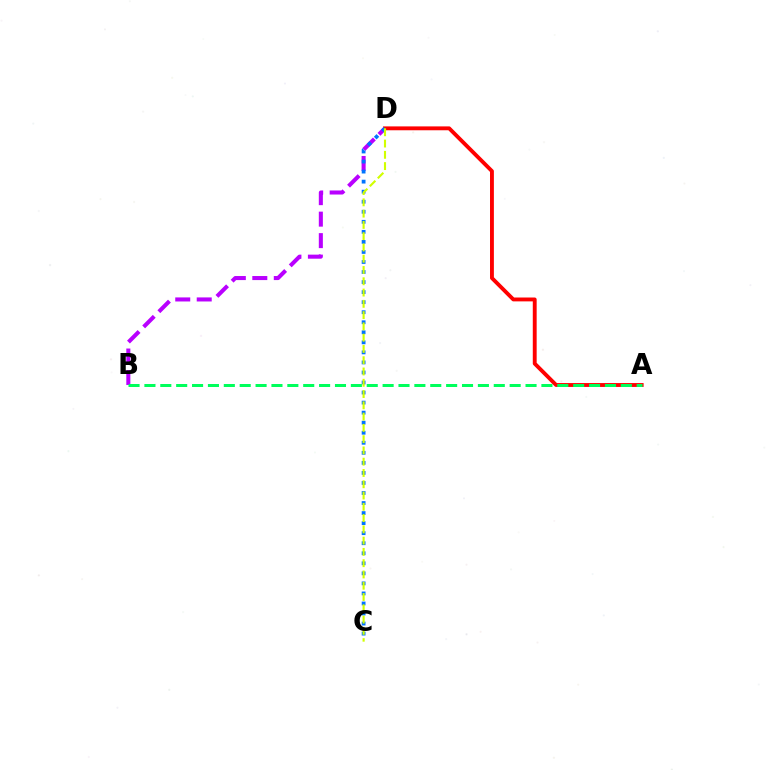{('B', 'D'): [{'color': '#b900ff', 'line_style': 'dashed', 'thickness': 2.92}], ('A', 'D'): [{'color': '#ff0000', 'line_style': 'solid', 'thickness': 2.79}], ('C', 'D'): [{'color': '#0074ff', 'line_style': 'dotted', 'thickness': 2.73}, {'color': '#d1ff00', 'line_style': 'dashed', 'thickness': 1.53}], ('A', 'B'): [{'color': '#00ff5c', 'line_style': 'dashed', 'thickness': 2.16}]}